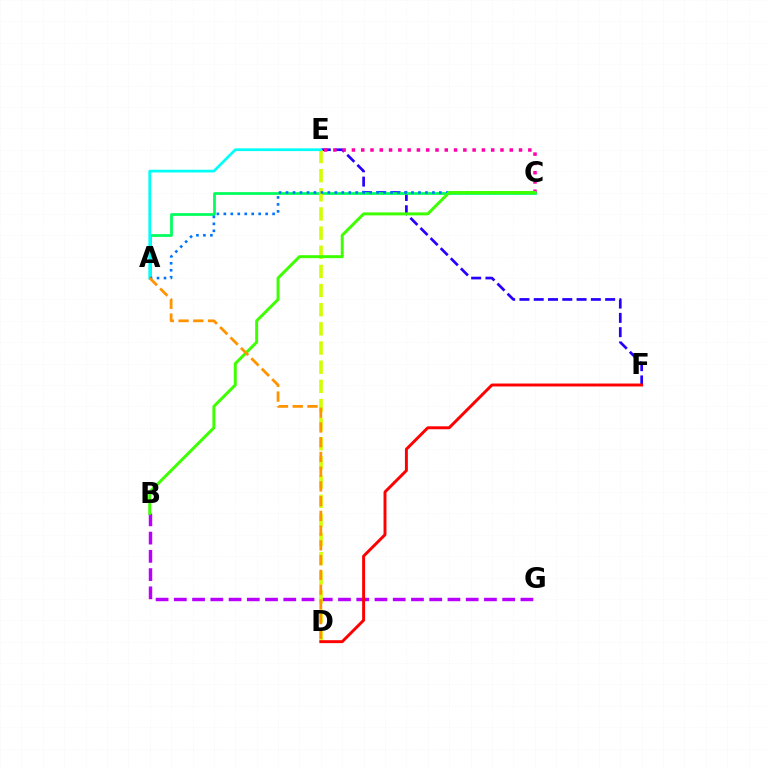{('E', 'F'): [{'color': '#2500ff', 'line_style': 'dashed', 'thickness': 1.94}], ('B', 'G'): [{'color': '#b900ff', 'line_style': 'dashed', 'thickness': 2.48}], ('C', 'E'): [{'color': '#ff00ac', 'line_style': 'dotted', 'thickness': 2.52}], ('A', 'C'): [{'color': '#00ff5c', 'line_style': 'solid', 'thickness': 1.97}, {'color': '#0074ff', 'line_style': 'dotted', 'thickness': 1.89}], ('D', 'E'): [{'color': '#d1ff00', 'line_style': 'dashed', 'thickness': 2.6}], ('A', 'E'): [{'color': '#00fff6', 'line_style': 'solid', 'thickness': 1.96}], ('D', 'F'): [{'color': '#ff0000', 'line_style': 'solid', 'thickness': 2.11}], ('B', 'C'): [{'color': '#3dff00', 'line_style': 'solid', 'thickness': 2.13}], ('A', 'D'): [{'color': '#ff9400', 'line_style': 'dashed', 'thickness': 2.0}]}